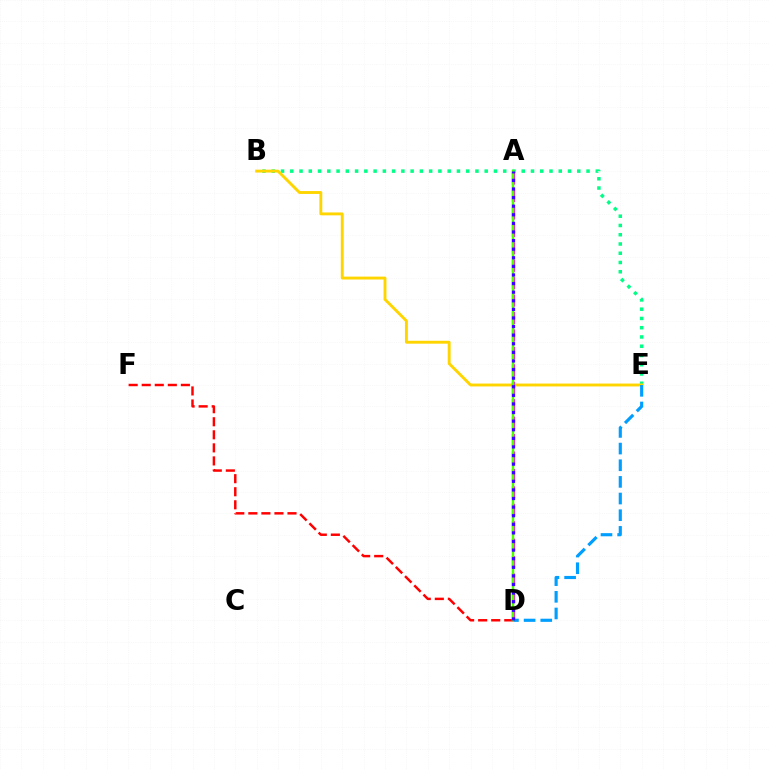{('B', 'E'): [{'color': '#00ff86', 'line_style': 'dotted', 'thickness': 2.52}, {'color': '#ffd500', 'line_style': 'solid', 'thickness': 2.09}], ('A', 'D'): [{'color': '#ff00ed', 'line_style': 'dashed', 'thickness': 2.37}, {'color': '#4fff00', 'line_style': 'solid', 'thickness': 1.77}, {'color': '#3700ff', 'line_style': 'dotted', 'thickness': 2.34}], ('D', 'E'): [{'color': '#009eff', 'line_style': 'dashed', 'thickness': 2.26}], ('D', 'F'): [{'color': '#ff0000', 'line_style': 'dashed', 'thickness': 1.77}]}